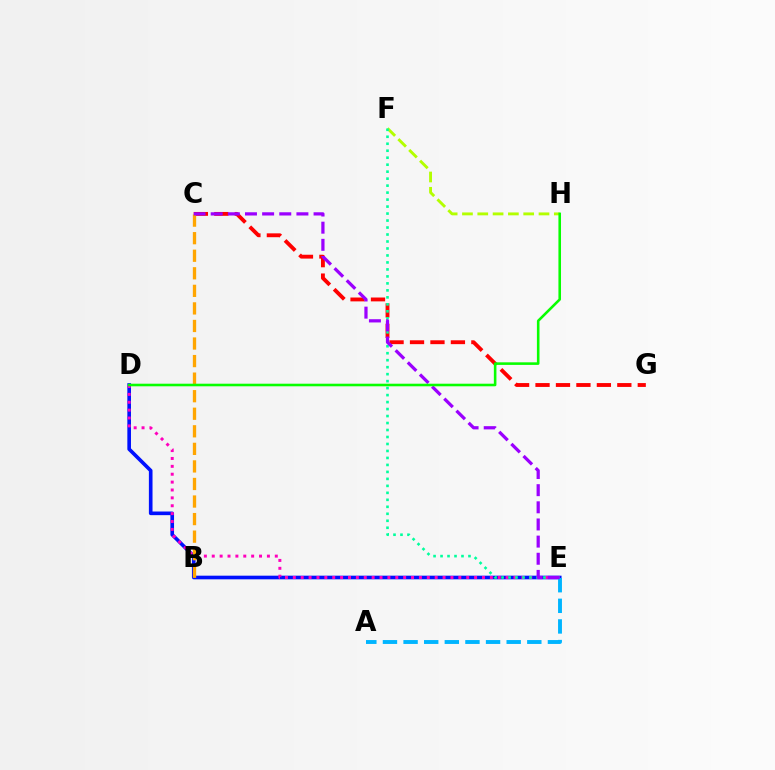{('D', 'E'): [{'color': '#0010ff', 'line_style': 'solid', 'thickness': 2.62}, {'color': '#ff00bd', 'line_style': 'dotted', 'thickness': 2.14}], ('F', 'H'): [{'color': '#b3ff00', 'line_style': 'dashed', 'thickness': 2.08}], ('C', 'G'): [{'color': '#ff0000', 'line_style': 'dashed', 'thickness': 2.78}], ('E', 'F'): [{'color': '#00ff9d', 'line_style': 'dotted', 'thickness': 1.9}], ('A', 'E'): [{'color': '#00b5ff', 'line_style': 'dashed', 'thickness': 2.8}], ('B', 'C'): [{'color': '#ffa500', 'line_style': 'dashed', 'thickness': 2.39}], ('C', 'E'): [{'color': '#9b00ff', 'line_style': 'dashed', 'thickness': 2.33}], ('D', 'H'): [{'color': '#08ff00', 'line_style': 'solid', 'thickness': 1.86}]}